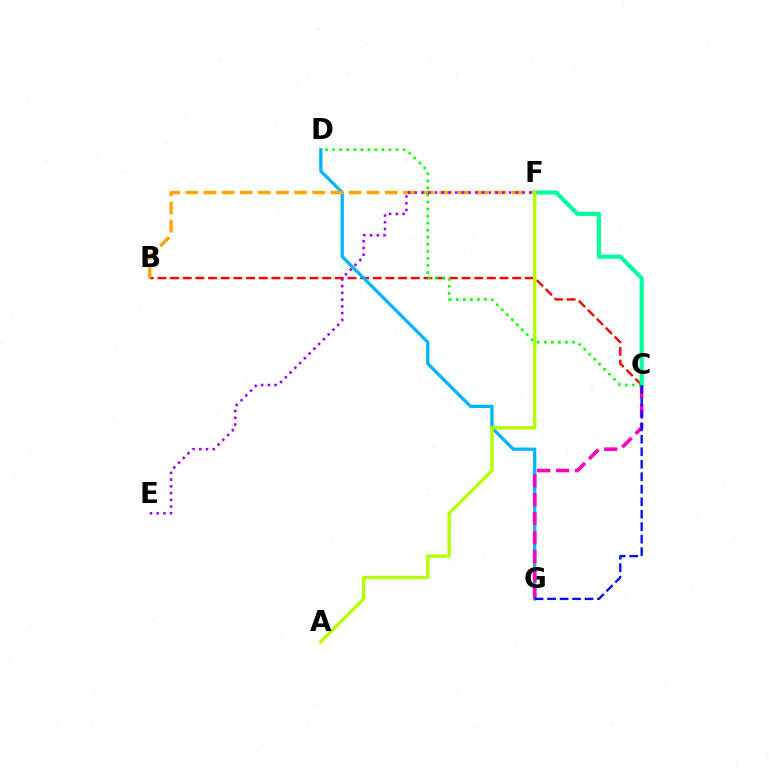{('B', 'C'): [{'color': '#ff0000', 'line_style': 'dashed', 'thickness': 1.72}], ('D', 'G'): [{'color': '#00b5ff', 'line_style': 'solid', 'thickness': 2.36}], ('B', 'F'): [{'color': '#ffa500', 'line_style': 'dashed', 'thickness': 2.46}], ('E', 'F'): [{'color': '#9b00ff', 'line_style': 'dotted', 'thickness': 1.83}], ('C', 'G'): [{'color': '#ff00bd', 'line_style': 'dashed', 'thickness': 2.58}, {'color': '#0010ff', 'line_style': 'dashed', 'thickness': 1.7}], ('C', 'F'): [{'color': '#00ff9d', 'line_style': 'solid', 'thickness': 2.97}], ('C', 'D'): [{'color': '#08ff00', 'line_style': 'dotted', 'thickness': 1.92}], ('A', 'F'): [{'color': '#b3ff00', 'line_style': 'solid', 'thickness': 2.39}]}